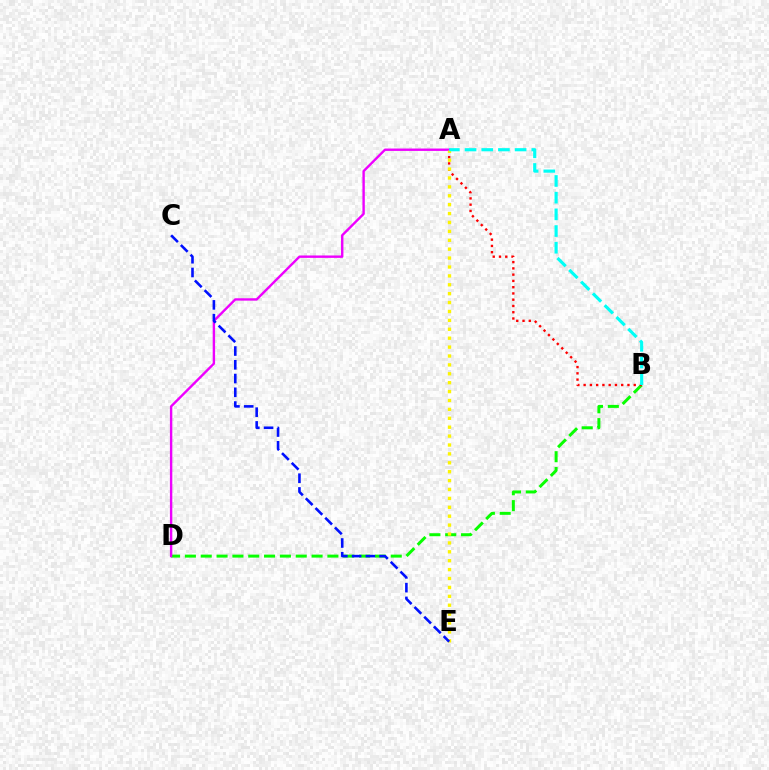{('B', 'D'): [{'color': '#08ff00', 'line_style': 'dashed', 'thickness': 2.15}], ('A', 'B'): [{'color': '#ff0000', 'line_style': 'dotted', 'thickness': 1.7}, {'color': '#00fff6', 'line_style': 'dashed', 'thickness': 2.27}], ('A', 'D'): [{'color': '#ee00ff', 'line_style': 'solid', 'thickness': 1.72}], ('A', 'E'): [{'color': '#fcf500', 'line_style': 'dotted', 'thickness': 2.42}], ('C', 'E'): [{'color': '#0010ff', 'line_style': 'dashed', 'thickness': 1.87}]}